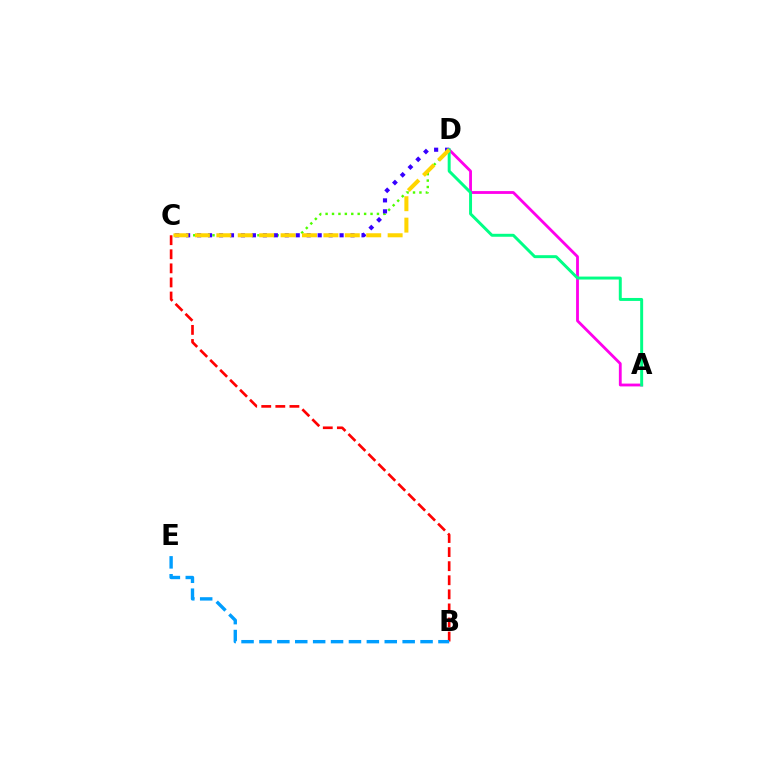{('C', 'D'): [{'color': '#4fff00', 'line_style': 'dotted', 'thickness': 1.74}, {'color': '#3700ff', 'line_style': 'dotted', 'thickness': 2.98}, {'color': '#ffd500', 'line_style': 'dashed', 'thickness': 2.91}], ('A', 'D'): [{'color': '#ff00ed', 'line_style': 'solid', 'thickness': 2.03}, {'color': '#00ff86', 'line_style': 'solid', 'thickness': 2.13}], ('B', 'C'): [{'color': '#ff0000', 'line_style': 'dashed', 'thickness': 1.91}], ('B', 'E'): [{'color': '#009eff', 'line_style': 'dashed', 'thickness': 2.43}]}